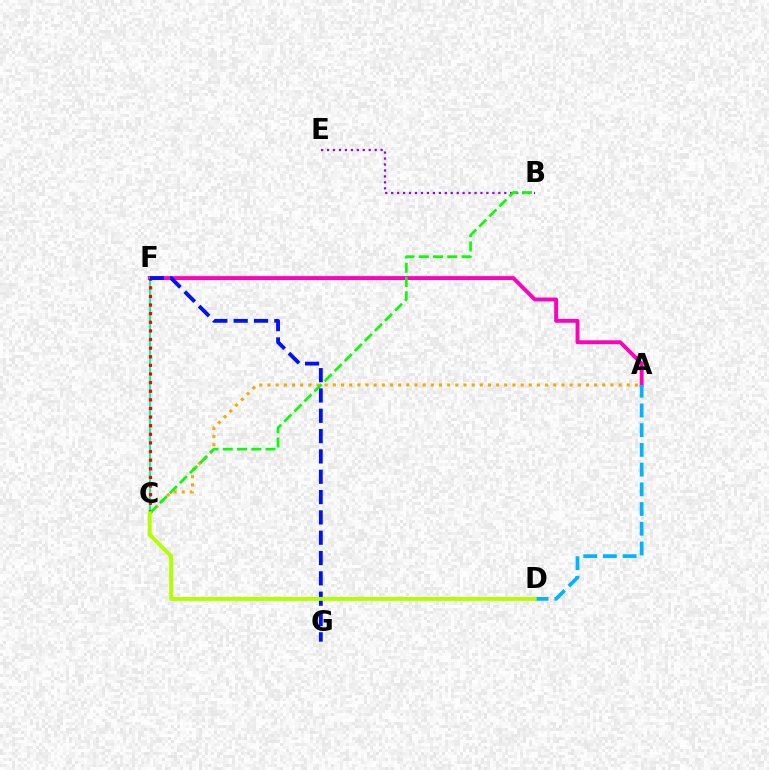{('B', 'E'): [{'color': '#9b00ff', 'line_style': 'dotted', 'thickness': 1.62}], ('A', 'F'): [{'color': '#ff00bd', 'line_style': 'solid', 'thickness': 2.8}], ('A', 'C'): [{'color': '#ffa500', 'line_style': 'dotted', 'thickness': 2.22}], ('C', 'F'): [{'color': '#00ff9d', 'line_style': 'solid', 'thickness': 1.52}, {'color': '#ff0000', 'line_style': 'dotted', 'thickness': 2.34}], ('B', 'C'): [{'color': '#08ff00', 'line_style': 'dashed', 'thickness': 1.93}], ('F', 'G'): [{'color': '#0010ff', 'line_style': 'dashed', 'thickness': 2.76}], ('A', 'D'): [{'color': '#00b5ff', 'line_style': 'dashed', 'thickness': 2.68}], ('C', 'D'): [{'color': '#b3ff00', 'line_style': 'solid', 'thickness': 2.82}]}